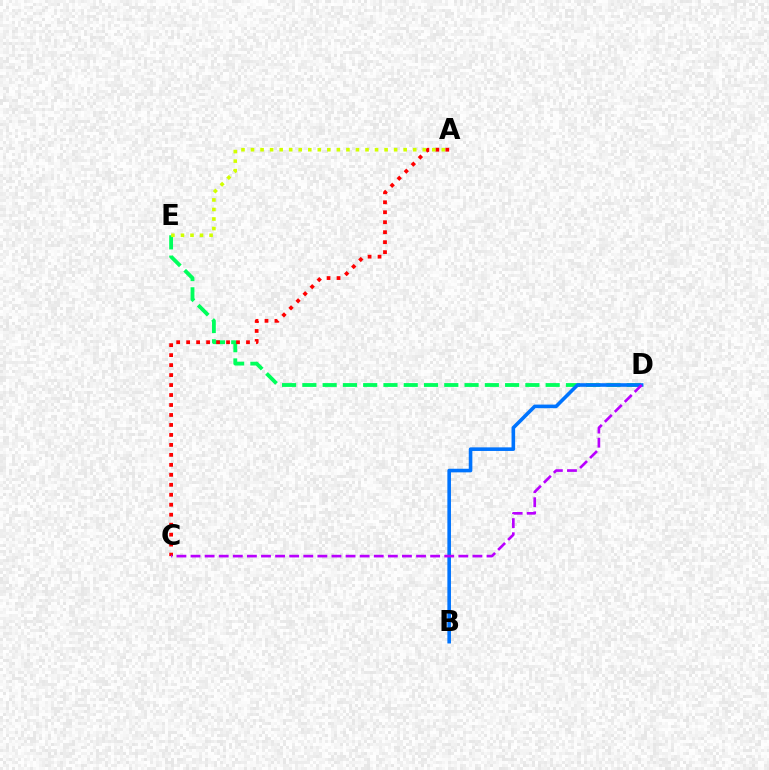{('D', 'E'): [{'color': '#00ff5c', 'line_style': 'dashed', 'thickness': 2.75}], ('B', 'D'): [{'color': '#0074ff', 'line_style': 'solid', 'thickness': 2.59}], ('A', 'C'): [{'color': '#ff0000', 'line_style': 'dotted', 'thickness': 2.71}], ('C', 'D'): [{'color': '#b900ff', 'line_style': 'dashed', 'thickness': 1.91}], ('A', 'E'): [{'color': '#d1ff00', 'line_style': 'dotted', 'thickness': 2.59}]}